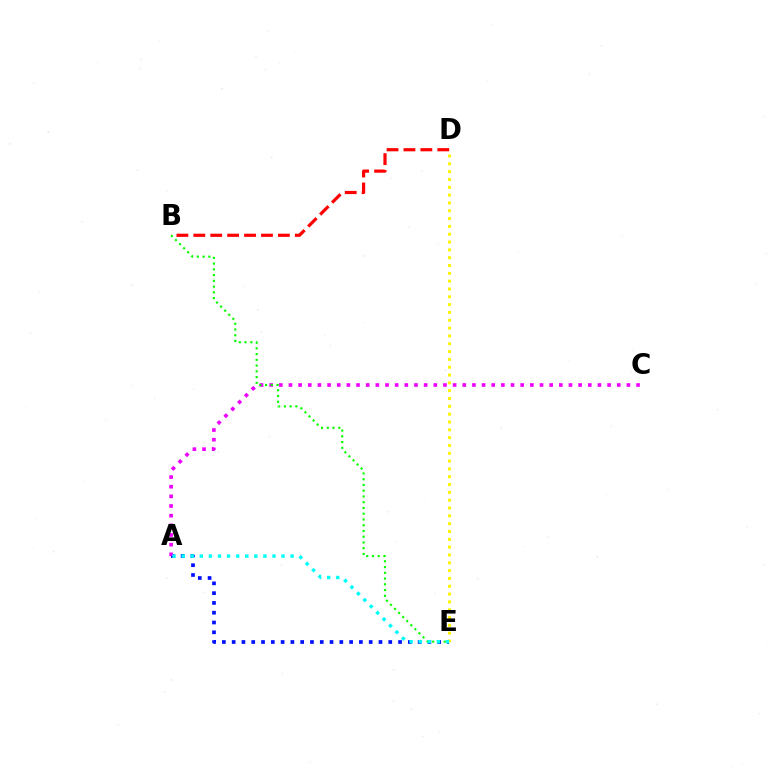{('B', 'D'): [{'color': '#ff0000', 'line_style': 'dashed', 'thickness': 2.3}], ('A', 'E'): [{'color': '#0010ff', 'line_style': 'dotted', 'thickness': 2.66}, {'color': '#00fff6', 'line_style': 'dotted', 'thickness': 2.47}], ('A', 'C'): [{'color': '#ee00ff', 'line_style': 'dotted', 'thickness': 2.62}], ('B', 'E'): [{'color': '#08ff00', 'line_style': 'dotted', 'thickness': 1.56}], ('D', 'E'): [{'color': '#fcf500', 'line_style': 'dotted', 'thickness': 2.13}]}